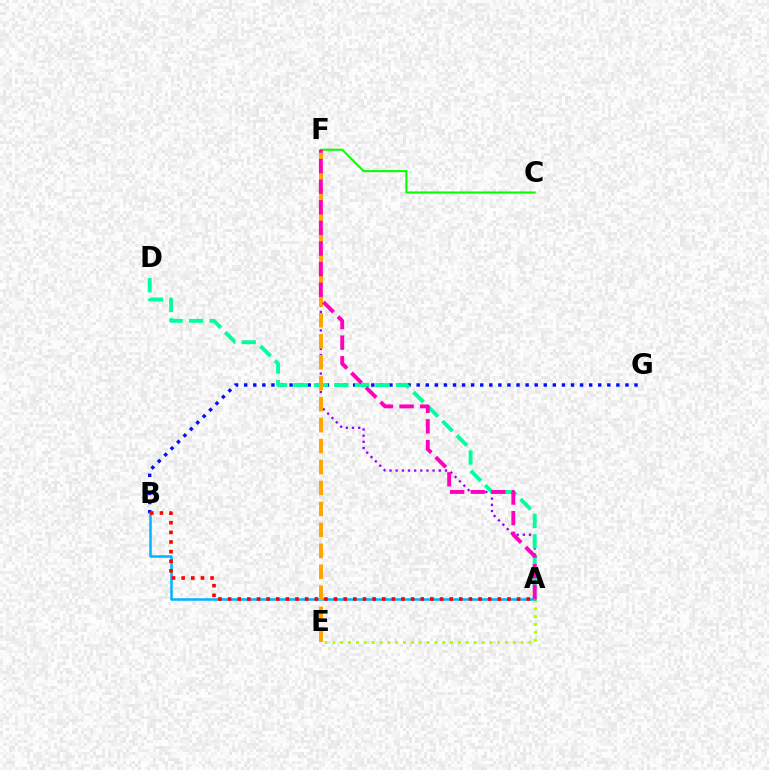{('C', 'F'): [{'color': '#08ff00', 'line_style': 'solid', 'thickness': 1.5}], ('A', 'F'): [{'color': '#9b00ff', 'line_style': 'dotted', 'thickness': 1.67}, {'color': '#ff00bd', 'line_style': 'dashed', 'thickness': 2.8}], ('B', 'G'): [{'color': '#0010ff', 'line_style': 'dotted', 'thickness': 2.47}], ('A', 'E'): [{'color': '#b3ff00', 'line_style': 'dotted', 'thickness': 2.13}], ('A', 'D'): [{'color': '#00ff9d', 'line_style': 'dashed', 'thickness': 2.78}], ('A', 'B'): [{'color': '#00b5ff', 'line_style': 'solid', 'thickness': 1.82}, {'color': '#ff0000', 'line_style': 'dotted', 'thickness': 2.62}], ('E', 'F'): [{'color': '#ffa500', 'line_style': 'dashed', 'thickness': 2.85}]}